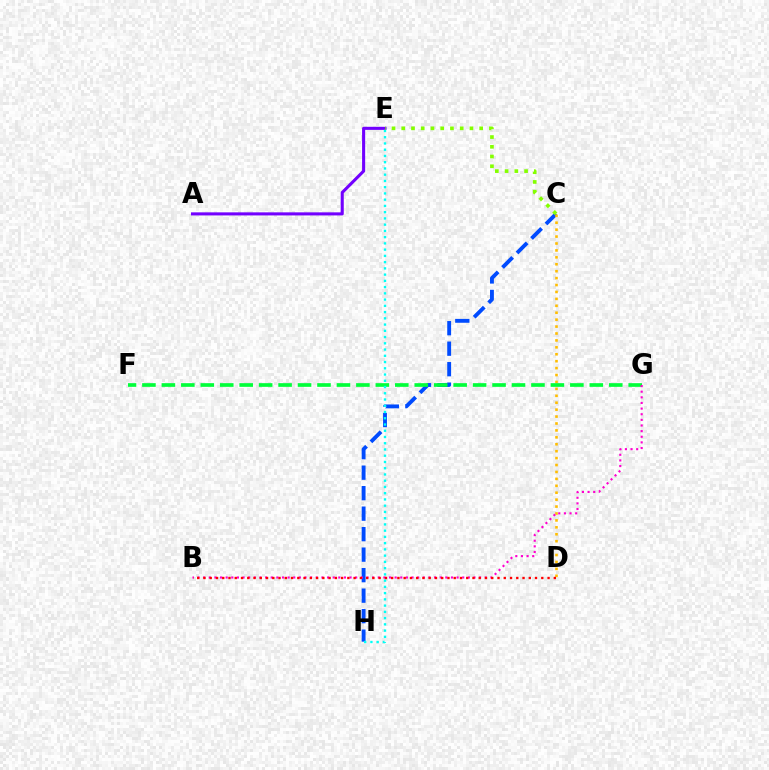{('A', 'E'): [{'color': '#7200ff', 'line_style': 'solid', 'thickness': 2.21}], ('C', 'H'): [{'color': '#004bff', 'line_style': 'dashed', 'thickness': 2.78}], ('C', 'D'): [{'color': '#ffbd00', 'line_style': 'dotted', 'thickness': 1.88}], ('F', 'G'): [{'color': '#00ff39', 'line_style': 'dashed', 'thickness': 2.64}], ('E', 'H'): [{'color': '#00fff6', 'line_style': 'dotted', 'thickness': 1.7}], ('B', 'G'): [{'color': '#ff00cf', 'line_style': 'dotted', 'thickness': 1.53}], ('C', 'E'): [{'color': '#84ff00', 'line_style': 'dotted', 'thickness': 2.65}], ('B', 'D'): [{'color': '#ff0000', 'line_style': 'dotted', 'thickness': 1.7}]}